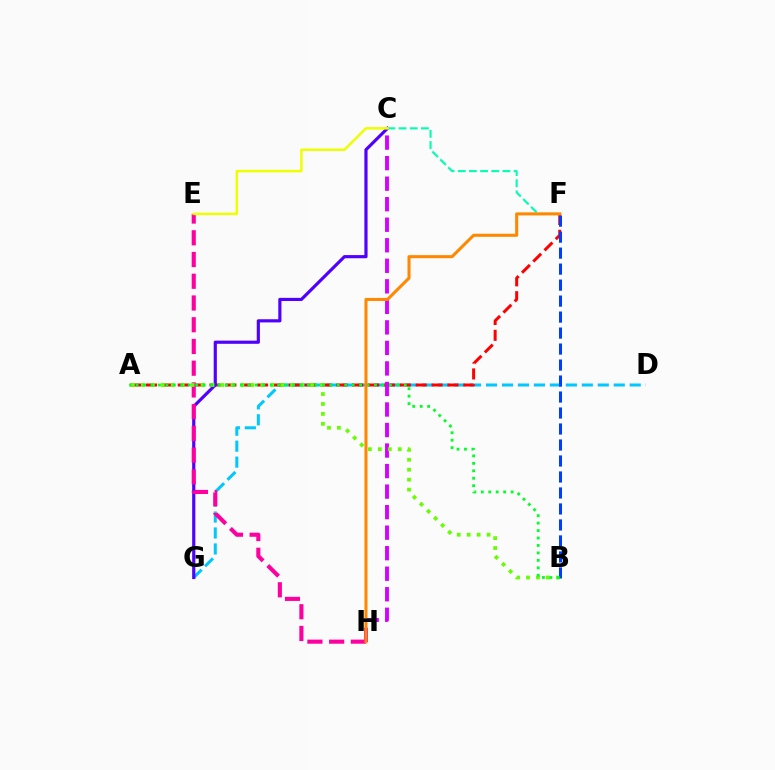{('D', 'G'): [{'color': '#00c7ff', 'line_style': 'dashed', 'thickness': 2.17}], ('A', 'F'): [{'color': '#ff0000', 'line_style': 'dashed', 'thickness': 2.15}], ('C', 'G'): [{'color': '#4f00ff', 'line_style': 'solid', 'thickness': 2.28}], ('C', 'H'): [{'color': '#d600ff', 'line_style': 'dashed', 'thickness': 2.79}], ('E', 'H'): [{'color': '#ff00a0', 'line_style': 'dashed', 'thickness': 2.95}], ('A', 'B'): [{'color': '#66ff00', 'line_style': 'dotted', 'thickness': 2.7}, {'color': '#00ff27', 'line_style': 'dotted', 'thickness': 2.02}], ('C', 'F'): [{'color': '#00ffaf', 'line_style': 'dashed', 'thickness': 1.52}], ('B', 'F'): [{'color': '#003fff', 'line_style': 'dashed', 'thickness': 2.17}], ('F', 'H'): [{'color': '#ff8800', 'line_style': 'solid', 'thickness': 2.2}], ('C', 'E'): [{'color': '#eeff00', 'line_style': 'solid', 'thickness': 1.8}]}